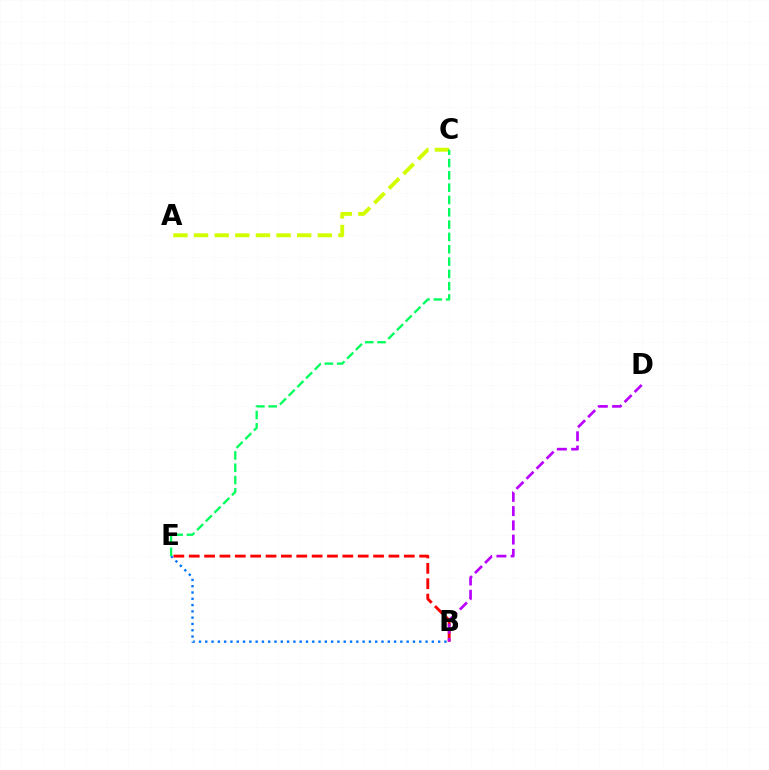{('A', 'C'): [{'color': '#d1ff00', 'line_style': 'dashed', 'thickness': 2.8}], ('B', 'E'): [{'color': '#ff0000', 'line_style': 'dashed', 'thickness': 2.09}, {'color': '#0074ff', 'line_style': 'dotted', 'thickness': 1.71}], ('B', 'D'): [{'color': '#b900ff', 'line_style': 'dashed', 'thickness': 1.93}], ('C', 'E'): [{'color': '#00ff5c', 'line_style': 'dashed', 'thickness': 1.67}]}